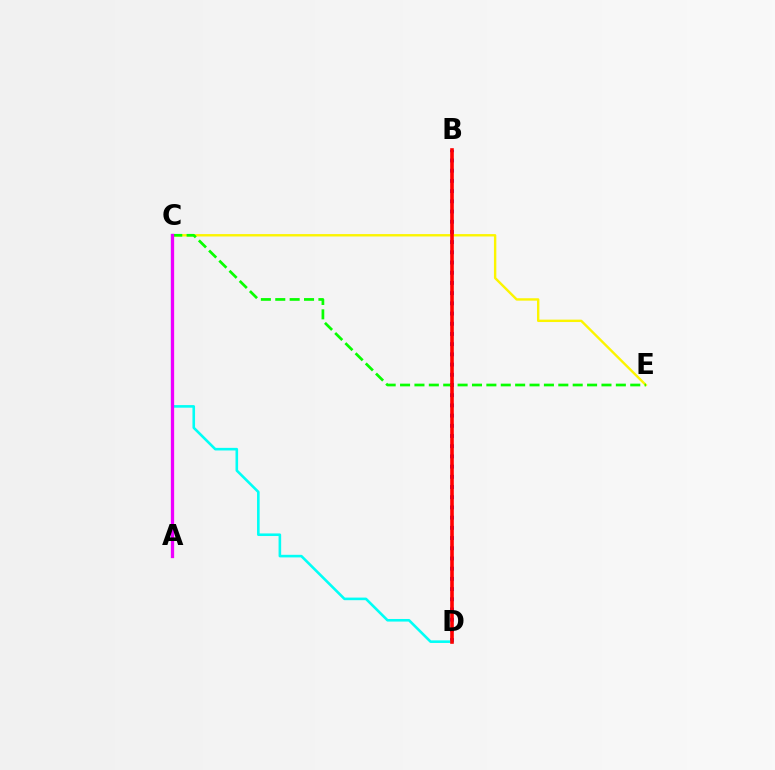{('C', 'E'): [{'color': '#fcf500', 'line_style': 'solid', 'thickness': 1.73}, {'color': '#08ff00', 'line_style': 'dashed', 'thickness': 1.95}], ('B', 'D'): [{'color': '#0010ff', 'line_style': 'dotted', 'thickness': 2.77}, {'color': '#ff0000', 'line_style': 'solid', 'thickness': 2.61}], ('C', 'D'): [{'color': '#00fff6', 'line_style': 'solid', 'thickness': 1.87}], ('A', 'C'): [{'color': '#ee00ff', 'line_style': 'solid', 'thickness': 2.36}]}